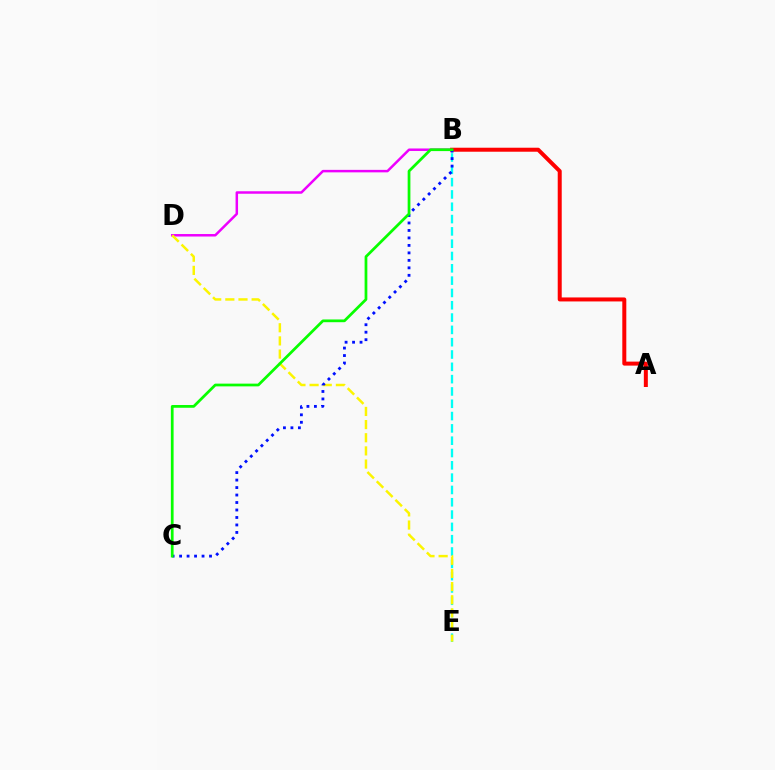{('B', 'D'): [{'color': '#ee00ff', 'line_style': 'solid', 'thickness': 1.79}], ('A', 'B'): [{'color': '#ff0000', 'line_style': 'solid', 'thickness': 2.88}], ('B', 'E'): [{'color': '#00fff6', 'line_style': 'dashed', 'thickness': 1.67}], ('D', 'E'): [{'color': '#fcf500', 'line_style': 'dashed', 'thickness': 1.79}], ('B', 'C'): [{'color': '#0010ff', 'line_style': 'dotted', 'thickness': 2.03}, {'color': '#08ff00', 'line_style': 'solid', 'thickness': 1.97}]}